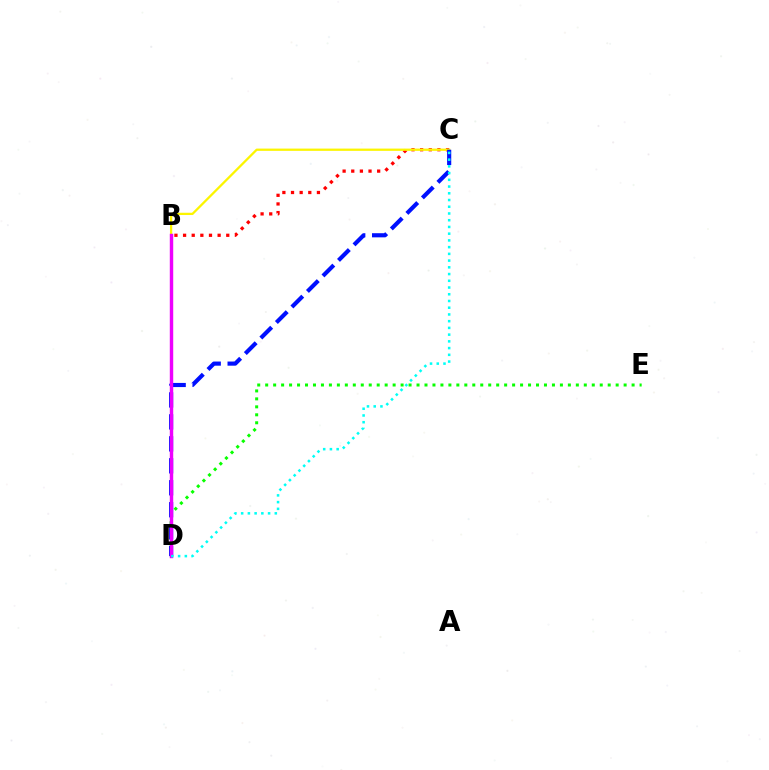{('B', 'C'): [{'color': '#ff0000', 'line_style': 'dotted', 'thickness': 2.35}, {'color': '#fcf500', 'line_style': 'solid', 'thickness': 1.63}], ('D', 'E'): [{'color': '#08ff00', 'line_style': 'dotted', 'thickness': 2.16}], ('C', 'D'): [{'color': '#0010ff', 'line_style': 'dashed', 'thickness': 2.98}, {'color': '#00fff6', 'line_style': 'dotted', 'thickness': 1.83}], ('B', 'D'): [{'color': '#ee00ff', 'line_style': 'solid', 'thickness': 2.47}]}